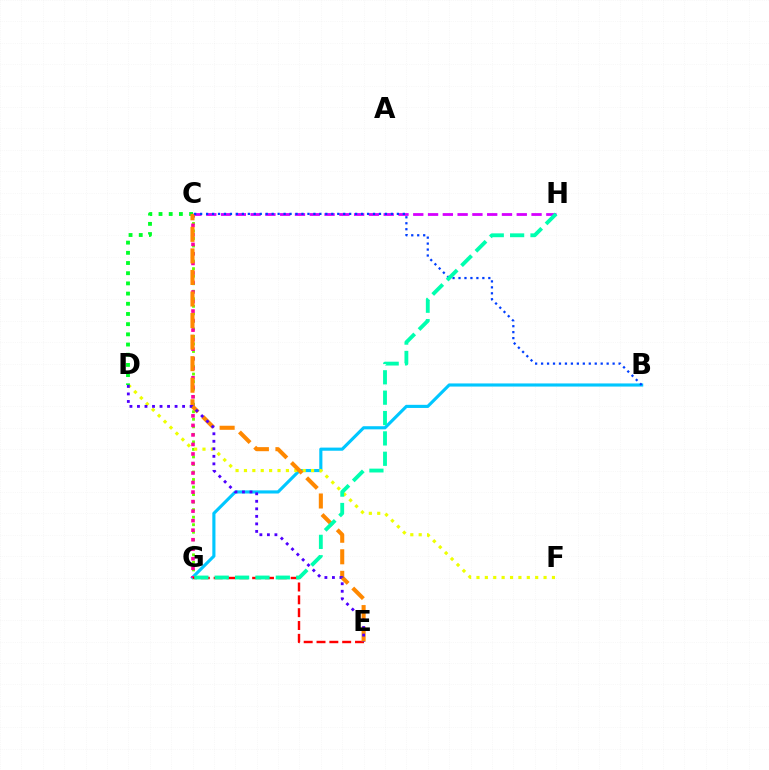{('B', 'G'): [{'color': '#00c7ff', 'line_style': 'solid', 'thickness': 2.25}], ('C', 'G'): [{'color': '#66ff00', 'line_style': 'dotted', 'thickness': 2.05}, {'color': '#ff00a0', 'line_style': 'dotted', 'thickness': 2.59}], ('D', 'F'): [{'color': '#eeff00', 'line_style': 'dotted', 'thickness': 2.28}], ('C', 'D'): [{'color': '#00ff27', 'line_style': 'dotted', 'thickness': 2.77}], ('C', 'H'): [{'color': '#d600ff', 'line_style': 'dashed', 'thickness': 2.01}], ('E', 'G'): [{'color': '#ff0000', 'line_style': 'dashed', 'thickness': 1.74}], ('C', 'E'): [{'color': '#ff8800', 'line_style': 'dashed', 'thickness': 2.93}], ('B', 'C'): [{'color': '#003fff', 'line_style': 'dotted', 'thickness': 1.62}], ('D', 'E'): [{'color': '#4f00ff', 'line_style': 'dotted', 'thickness': 2.04}], ('G', 'H'): [{'color': '#00ffaf', 'line_style': 'dashed', 'thickness': 2.77}]}